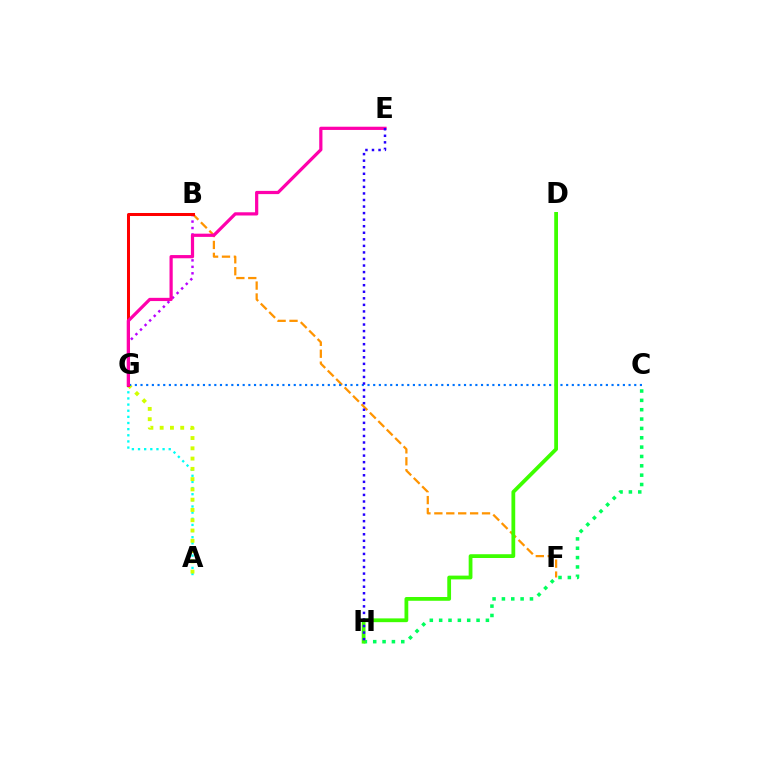{('B', 'F'): [{'color': '#ff9400', 'line_style': 'dashed', 'thickness': 1.62}], ('A', 'G'): [{'color': '#00fff6', 'line_style': 'dotted', 'thickness': 1.67}, {'color': '#d1ff00', 'line_style': 'dotted', 'thickness': 2.79}], ('B', 'G'): [{'color': '#b900ff', 'line_style': 'dotted', 'thickness': 1.76}, {'color': '#ff0000', 'line_style': 'solid', 'thickness': 2.17}], ('C', 'H'): [{'color': '#00ff5c', 'line_style': 'dotted', 'thickness': 2.54}], ('C', 'G'): [{'color': '#0074ff', 'line_style': 'dotted', 'thickness': 1.54}], ('D', 'H'): [{'color': '#3dff00', 'line_style': 'solid', 'thickness': 2.72}], ('E', 'G'): [{'color': '#ff00ac', 'line_style': 'solid', 'thickness': 2.32}], ('E', 'H'): [{'color': '#2500ff', 'line_style': 'dotted', 'thickness': 1.78}]}